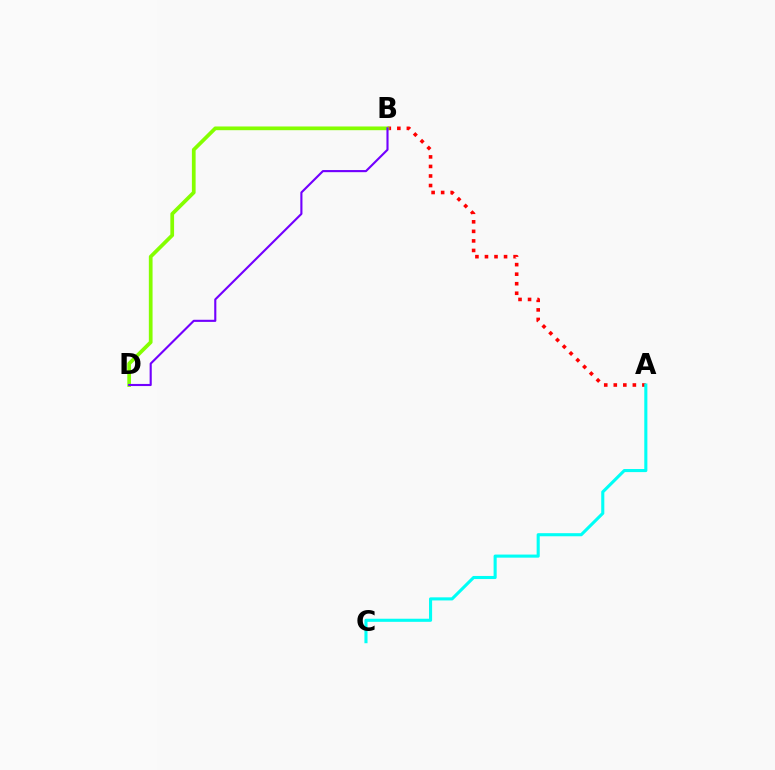{('A', 'B'): [{'color': '#ff0000', 'line_style': 'dotted', 'thickness': 2.59}], ('B', 'D'): [{'color': '#84ff00', 'line_style': 'solid', 'thickness': 2.68}, {'color': '#7200ff', 'line_style': 'solid', 'thickness': 1.53}], ('A', 'C'): [{'color': '#00fff6', 'line_style': 'solid', 'thickness': 2.22}]}